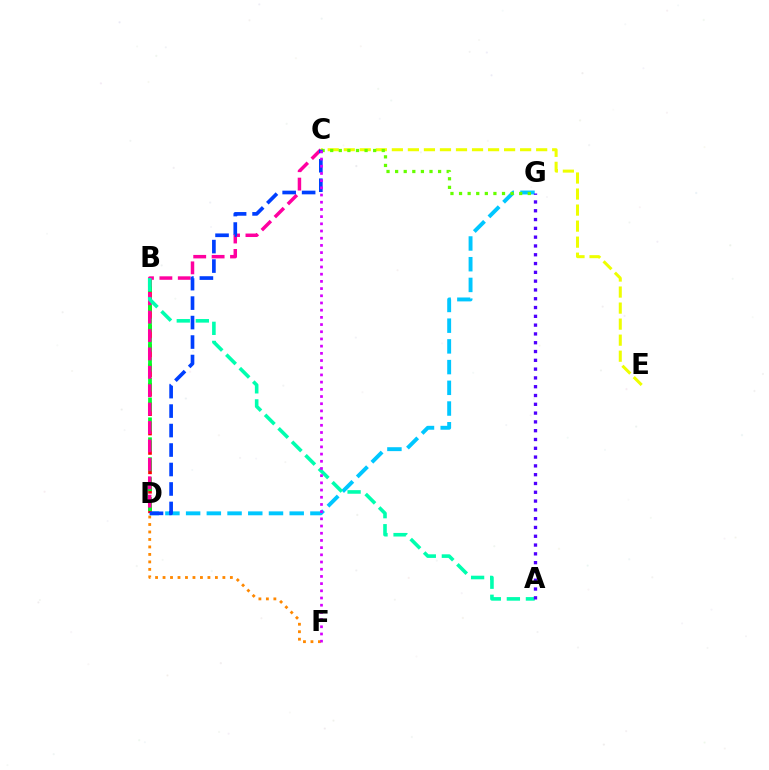{('D', 'F'): [{'color': '#ff8800', 'line_style': 'dotted', 'thickness': 2.03}], ('D', 'G'): [{'color': '#00c7ff', 'line_style': 'dashed', 'thickness': 2.81}], ('C', 'E'): [{'color': '#eeff00', 'line_style': 'dashed', 'thickness': 2.18}], ('B', 'D'): [{'color': '#ff0000', 'line_style': 'dashed', 'thickness': 2.64}, {'color': '#00ff27', 'line_style': 'dashed', 'thickness': 2.71}], ('C', 'G'): [{'color': '#66ff00', 'line_style': 'dotted', 'thickness': 2.33}], ('C', 'D'): [{'color': '#ff00a0', 'line_style': 'dashed', 'thickness': 2.5}, {'color': '#003fff', 'line_style': 'dashed', 'thickness': 2.65}], ('A', 'B'): [{'color': '#00ffaf', 'line_style': 'dashed', 'thickness': 2.59}], ('A', 'G'): [{'color': '#4f00ff', 'line_style': 'dotted', 'thickness': 2.39}], ('C', 'F'): [{'color': '#d600ff', 'line_style': 'dotted', 'thickness': 1.96}]}